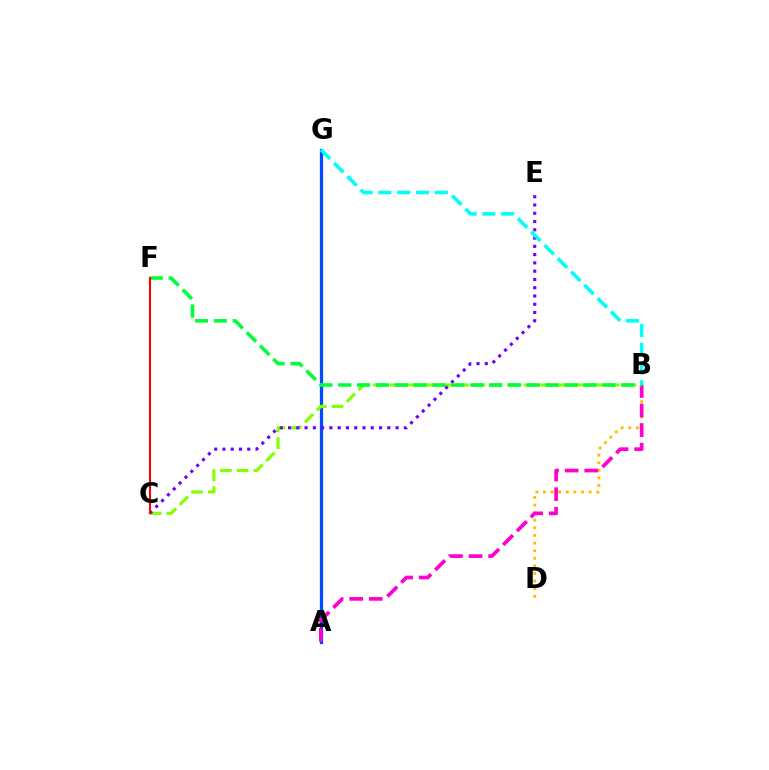{('A', 'G'): [{'color': '#004bff', 'line_style': 'solid', 'thickness': 2.36}], ('B', 'D'): [{'color': '#ffbd00', 'line_style': 'dotted', 'thickness': 2.07}], ('B', 'C'): [{'color': '#84ff00', 'line_style': 'dashed', 'thickness': 2.28}], ('C', 'E'): [{'color': '#7200ff', 'line_style': 'dotted', 'thickness': 2.25}], ('A', 'B'): [{'color': '#ff00cf', 'line_style': 'dashed', 'thickness': 2.66}], ('B', 'F'): [{'color': '#00ff39', 'line_style': 'dashed', 'thickness': 2.56}], ('B', 'G'): [{'color': '#00fff6', 'line_style': 'dashed', 'thickness': 2.55}], ('C', 'F'): [{'color': '#ff0000', 'line_style': 'solid', 'thickness': 1.5}]}